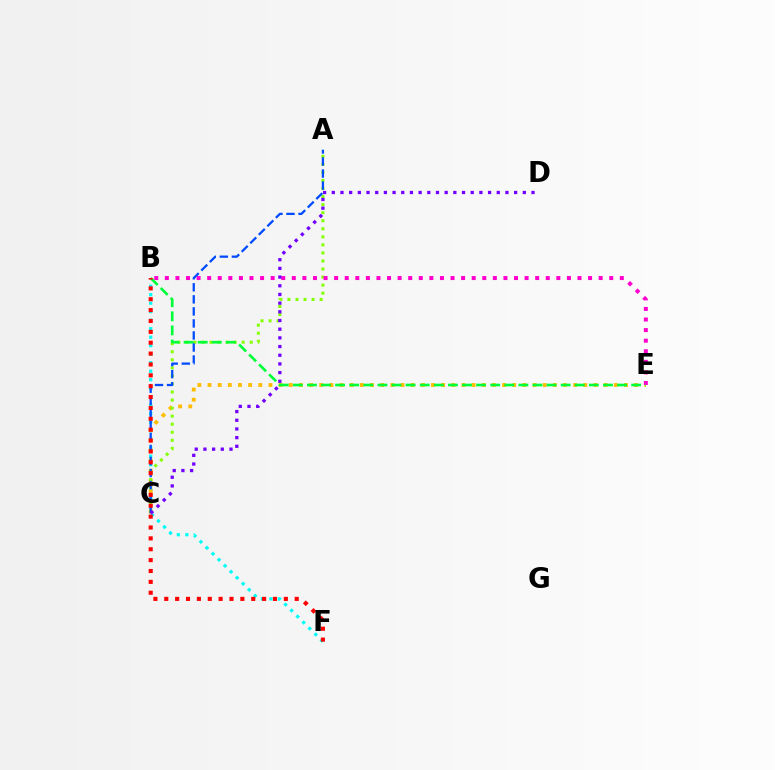{('B', 'F'): [{'color': '#00fff6', 'line_style': 'dotted', 'thickness': 2.31}, {'color': '#ff0000', 'line_style': 'dotted', 'thickness': 2.95}], ('C', 'E'): [{'color': '#ffbd00', 'line_style': 'dotted', 'thickness': 2.76}], ('A', 'C'): [{'color': '#84ff00', 'line_style': 'dotted', 'thickness': 2.19}, {'color': '#004bff', 'line_style': 'dashed', 'thickness': 1.64}], ('B', 'E'): [{'color': '#ff00cf', 'line_style': 'dotted', 'thickness': 2.87}, {'color': '#00ff39', 'line_style': 'dashed', 'thickness': 1.92}], ('C', 'D'): [{'color': '#7200ff', 'line_style': 'dotted', 'thickness': 2.36}]}